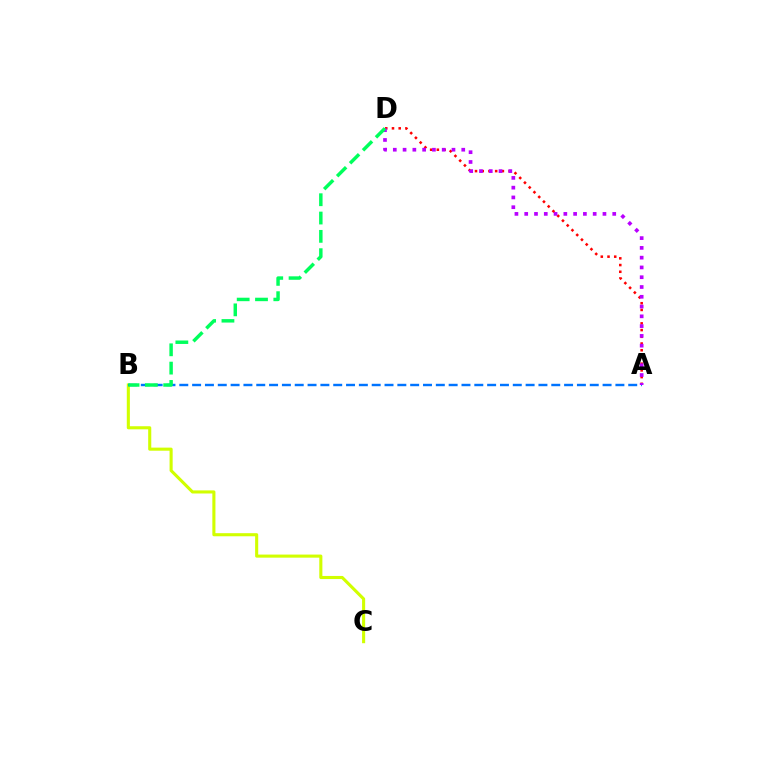{('B', 'C'): [{'color': '#d1ff00', 'line_style': 'solid', 'thickness': 2.23}], ('A', 'B'): [{'color': '#0074ff', 'line_style': 'dashed', 'thickness': 1.74}], ('A', 'D'): [{'color': '#ff0000', 'line_style': 'dotted', 'thickness': 1.83}, {'color': '#b900ff', 'line_style': 'dotted', 'thickness': 2.66}], ('B', 'D'): [{'color': '#00ff5c', 'line_style': 'dashed', 'thickness': 2.49}]}